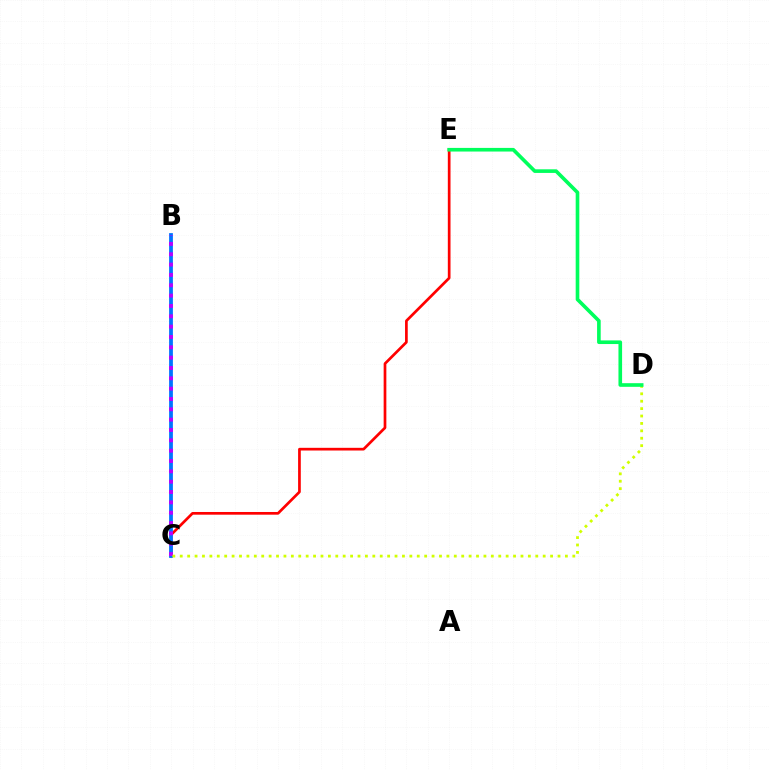{('C', 'E'): [{'color': '#ff0000', 'line_style': 'solid', 'thickness': 1.94}], ('B', 'C'): [{'color': '#0074ff', 'line_style': 'solid', 'thickness': 2.72}, {'color': '#b900ff', 'line_style': 'dotted', 'thickness': 2.81}], ('C', 'D'): [{'color': '#d1ff00', 'line_style': 'dotted', 'thickness': 2.01}], ('D', 'E'): [{'color': '#00ff5c', 'line_style': 'solid', 'thickness': 2.61}]}